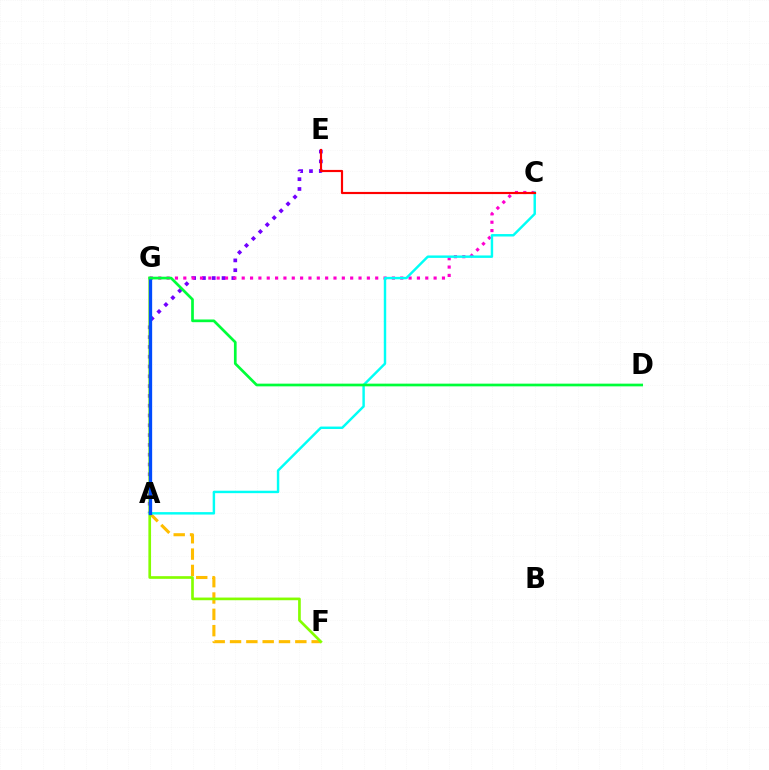{('A', 'F'): [{'color': '#ffbd00', 'line_style': 'dashed', 'thickness': 2.22}], ('A', 'E'): [{'color': '#7200ff', 'line_style': 'dotted', 'thickness': 2.66}], ('C', 'G'): [{'color': '#ff00cf', 'line_style': 'dotted', 'thickness': 2.27}], ('F', 'G'): [{'color': '#84ff00', 'line_style': 'solid', 'thickness': 1.93}], ('A', 'C'): [{'color': '#00fff6', 'line_style': 'solid', 'thickness': 1.76}], ('A', 'G'): [{'color': '#004bff', 'line_style': 'solid', 'thickness': 2.38}], ('C', 'E'): [{'color': '#ff0000', 'line_style': 'solid', 'thickness': 1.56}], ('D', 'G'): [{'color': '#00ff39', 'line_style': 'solid', 'thickness': 1.95}]}